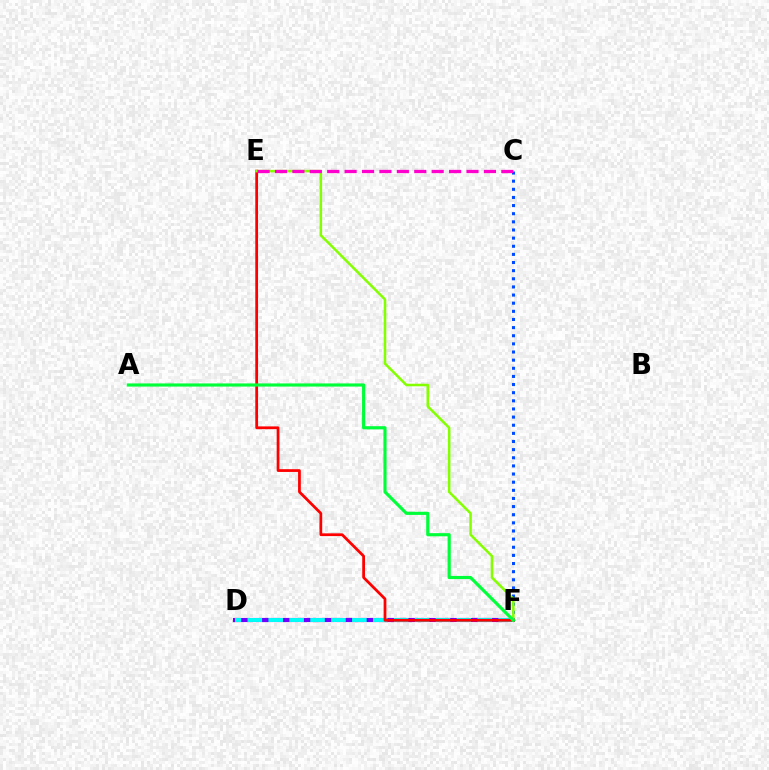{('D', 'F'): [{'color': '#ffbd00', 'line_style': 'solid', 'thickness': 2.89}, {'color': '#7200ff', 'line_style': 'solid', 'thickness': 2.97}, {'color': '#00fff6', 'line_style': 'dashed', 'thickness': 2.84}], ('C', 'F'): [{'color': '#004bff', 'line_style': 'dotted', 'thickness': 2.21}], ('E', 'F'): [{'color': '#ff0000', 'line_style': 'solid', 'thickness': 1.99}, {'color': '#84ff00', 'line_style': 'solid', 'thickness': 1.83}], ('C', 'E'): [{'color': '#ff00cf', 'line_style': 'dashed', 'thickness': 2.37}], ('A', 'F'): [{'color': '#00ff39', 'line_style': 'solid', 'thickness': 2.27}]}